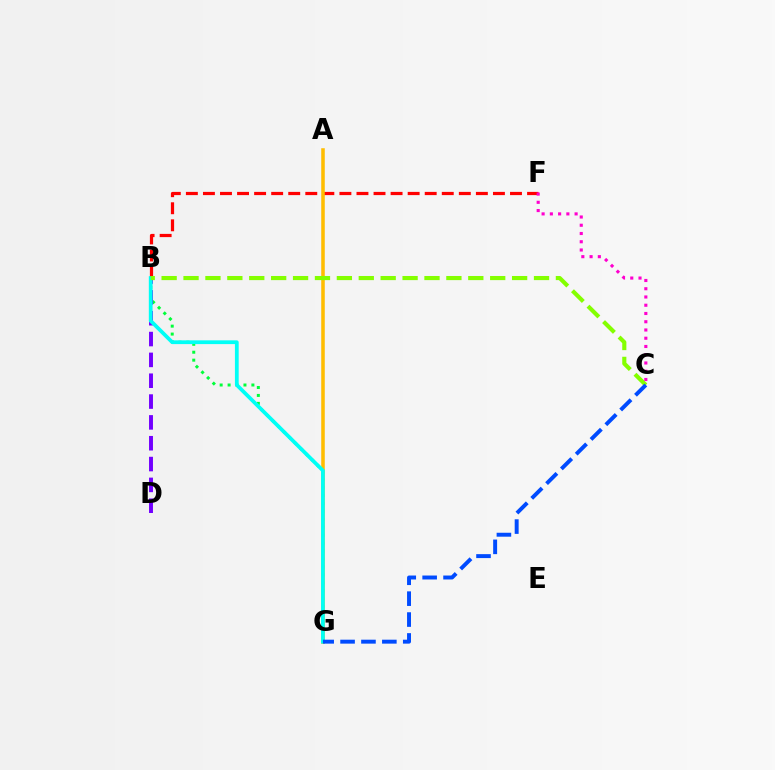{('B', 'G'): [{'color': '#00ff39', 'line_style': 'dotted', 'thickness': 2.16}, {'color': '#00fff6', 'line_style': 'solid', 'thickness': 2.7}], ('B', 'F'): [{'color': '#ff0000', 'line_style': 'dashed', 'thickness': 2.32}], ('B', 'D'): [{'color': '#7200ff', 'line_style': 'dashed', 'thickness': 2.83}], ('A', 'G'): [{'color': '#ffbd00', 'line_style': 'solid', 'thickness': 2.56}], ('B', 'C'): [{'color': '#84ff00', 'line_style': 'dashed', 'thickness': 2.98}], ('C', 'F'): [{'color': '#ff00cf', 'line_style': 'dotted', 'thickness': 2.24}], ('C', 'G'): [{'color': '#004bff', 'line_style': 'dashed', 'thickness': 2.84}]}